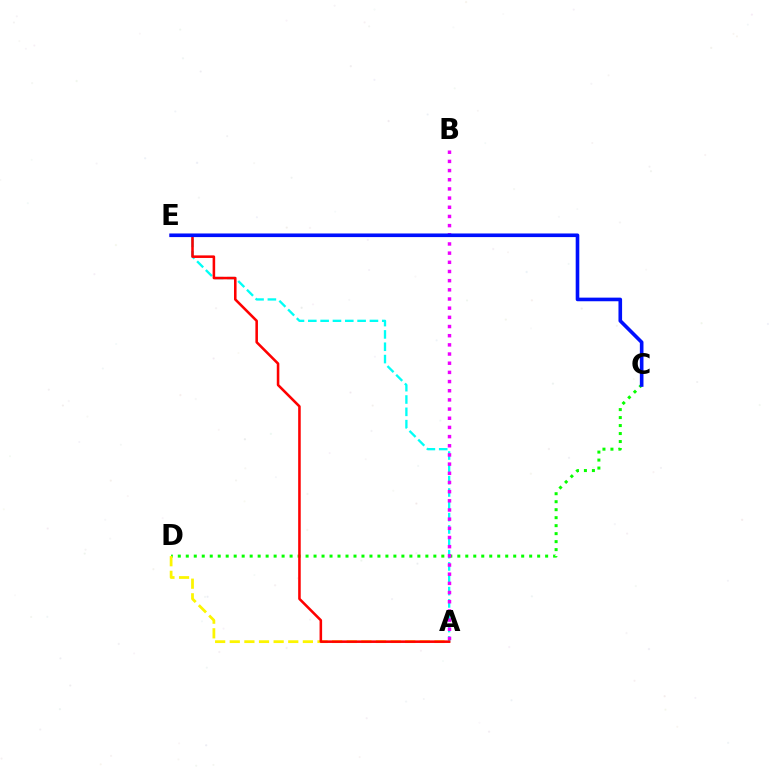{('A', 'E'): [{'color': '#00fff6', 'line_style': 'dashed', 'thickness': 1.67}, {'color': '#ff0000', 'line_style': 'solid', 'thickness': 1.84}], ('C', 'D'): [{'color': '#08ff00', 'line_style': 'dotted', 'thickness': 2.17}], ('A', 'D'): [{'color': '#fcf500', 'line_style': 'dashed', 'thickness': 1.99}], ('A', 'B'): [{'color': '#ee00ff', 'line_style': 'dotted', 'thickness': 2.49}], ('C', 'E'): [{'color': '#0010ff', 'line_style': 'solid', 'thickness': 2.61}]}